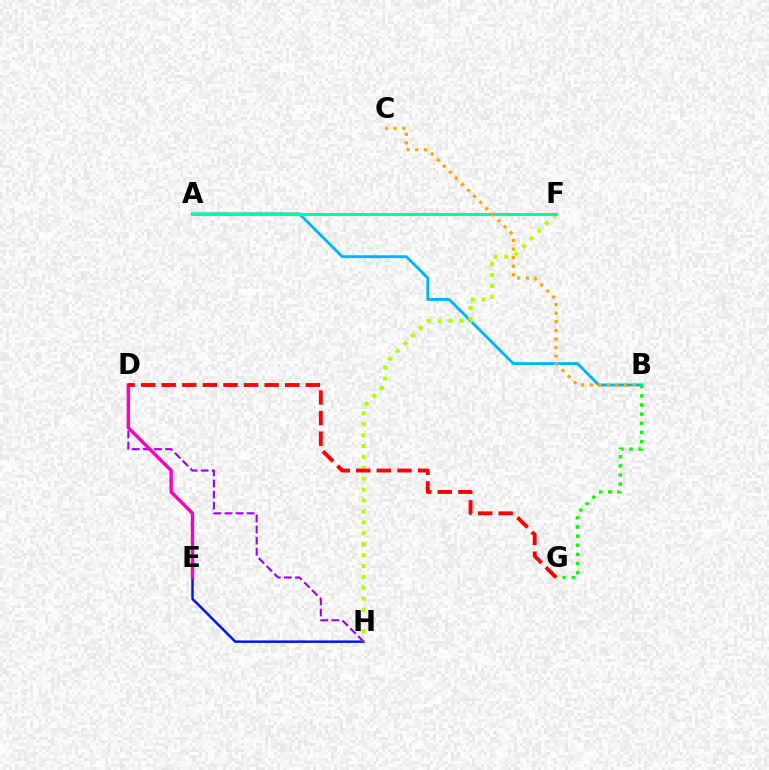{('A', 'B'): [{'color': '#00b5ff', 'line_style': 'solid', 'thickness': 2.05}], ('E', 'H'): [{'color': '#0010ff', 'line_style': 'solid', 'thickness': 1.76}], ('F', 'H'): [{'color': '#b3ff00', 'line_style': 'dotted', 'thickness': 2.96}], ('B', 'G'): [{'color': '#08ff00', 'line_style': 'dotted', 'thickness': 2.48}], ('D', 'H'): [{'color': '#9b00ff', 'line_style': 'dashed', 'thickness': 1.51}], ('A', 'F'): [{'color': '#00ff9d', 'line_style': 'solid', 'thickness': 2.26}], ('D', 'E'): [{'color': '#ff00bd', 'line_style': 'solid', 'thickness': 2.46}], ('D', 'G'): [{'color': '#ff0000', 'line_style': 'dashed', 'thickness': 2.8}], ('B', 'C'): [{'color': '#ffa500', 'line_style': 'dotted', 'thickness': 2.33}]}